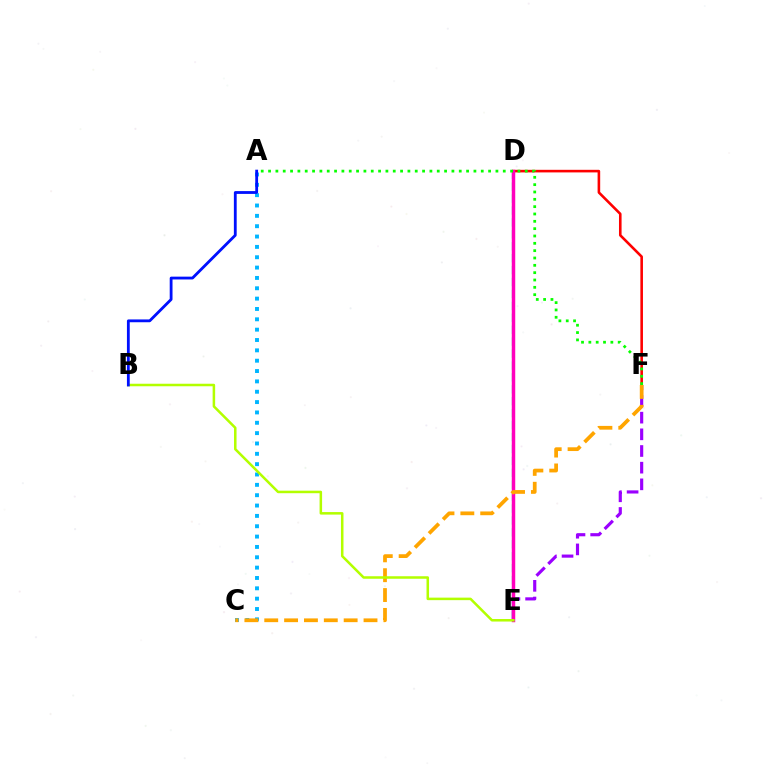{('E', 'F'): [{'color': '#9b00ff', 'line_style': 'dashed', 'thickness': 2.26}], ('A', 'C'): [{'color': '#00b5ff', 'line_style': 'dotted', 'thickness': 2.81}], ('D', 'E'): [{'color': '#00ff9d', 'line_style': 'dashed', 'thickness': 1.62}, {'color': '#ff00bd', 'line_style': 'solid', 'thickness': 2.5}], ('D', 'F'): [{'color': '#ff0000', 'line_style': 'solid', 'thickness': 1.87}], ('C', 'F'): [{'color': '#ffa500', 'line_style': 'dashed', 'thickness': 2.7}], ('A', 'F'): [{'color': '#08ff00', 'line_style': 'dotted', 'thickness': 1.99}], ('B', 'E'): [{'color': '#b3ff00', 'line_style': 'solid', 'thickness': 1.82}], ('A', 'B'): [{'color': '#0010ff', 'line_style': 'solid', 'thickness': 2.02}]}